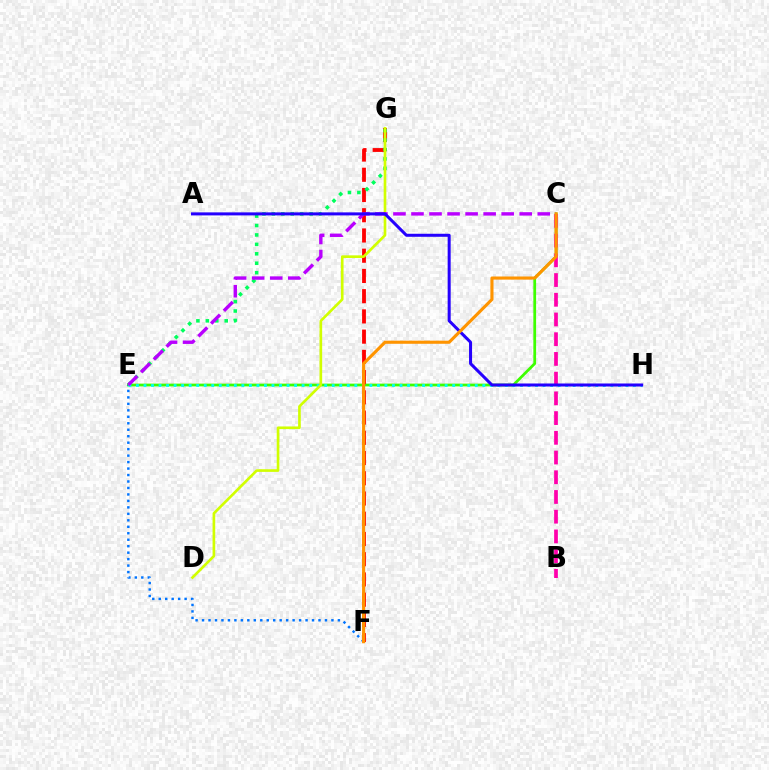{('C', 'E'): [{'color': '#3dff00', 'line_style': 'solid', 'thickness': 1.98}, {'color': '#b900ff', 'line_style': 'dashed', 'thickness': 2.45}], ('E', 'F'): [{'color': '#0074ff', 'line_style': 'dotted', 'thickness': 1.76}], ('F', 'G'): [{'color': '#ff0000', 'line_style': 'dashed', 'thickness': 2.75}], ('E', 'G'): [{'color': '#00ff5c', 'line_style': 'dotted', 'thickness': 2.56}], ('E', 'H'): [{'color': '#00fff6', 'line_style': 'dotted', 'thickness': 2.05}], ('D', 'G'): [{'color': '#d1ff00', 'line_style': 'solid', 'thickness': 1.91}], ('B', 'C'): [{'color': '#ff00ac', 'line_style': 'dashed', 'thickness': 2.68}], ('A', 'H'): [{'color': '#2500ff', 'line_style': 'solid', 'thickness': 2.18}], ('C', 'F'): [{'color': '#ff9400', 'line_style': 'solid', 'thickness': 2.25}]}